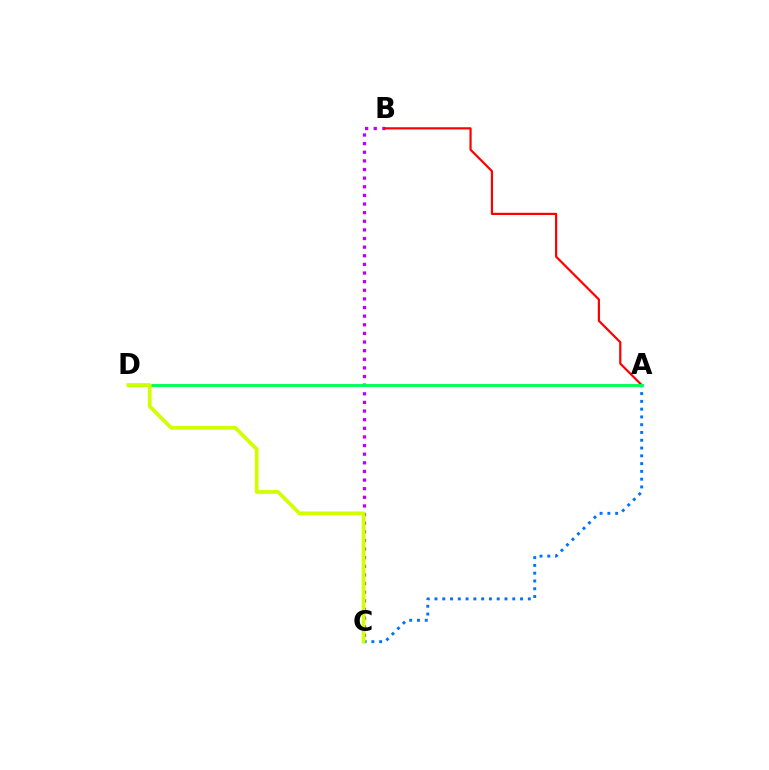{('B', 'C'): [{'color': '#b900ff', 'line_style': 'dotted', 'thickness': 2.34}], ('A', 'C'): [{'color': '#0074ff', 'line_style': 'dotted', 'thickness': 2.11}], ('A', 'B'): [{'color': '#ff0000', 'line_style': 'solid', 'thickness': 1.58}], ('A', 'D'): [{'color': '#00ff5c', 'line_style': 'solid', 'thickness': 2.09}], ('C', 'D'): [{'color': '#d1ff00', 'line_style': 'solid', 'thickness': 2.71}]}